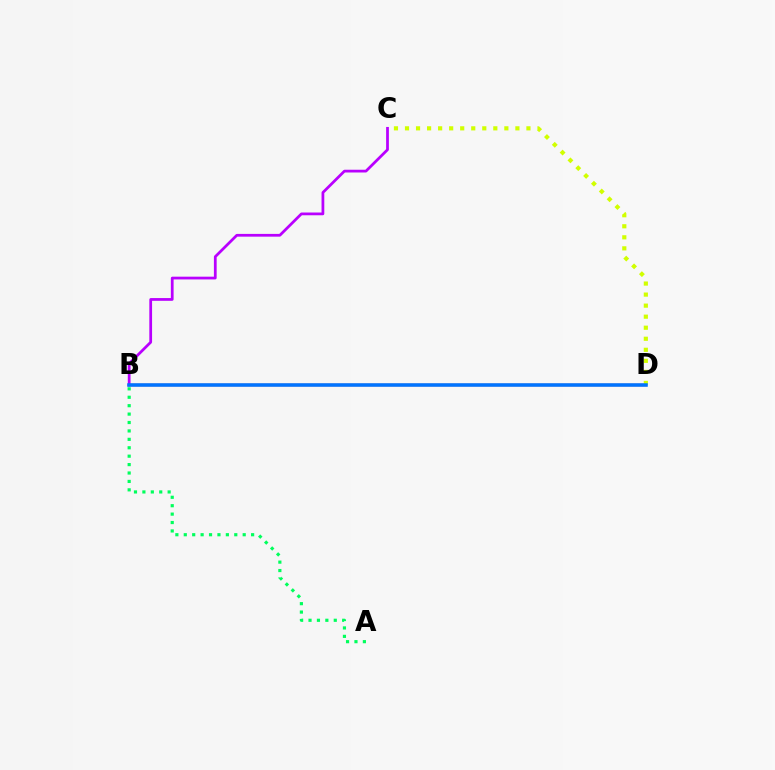{('B', 'D'): [{'color': '#ff0000', 'line_style': 'solid', 'thickness': 1.65}, {'color': '#0074ff', 'line_style': 'solid', 'thickness': 2.54}], ('C', 'D'): [{'color': '#d1ff00', 'line_style': 'dotted', 'thickness': 3.0}], ('A', 'B'): [{'color': '#00ff5c', 'line_style': 'dotted', 'thickness': 2.29}], ('B', 'C'): [{'color': '#b900ff', 'line_style': 'solid', 'thickness': 1.98}]}